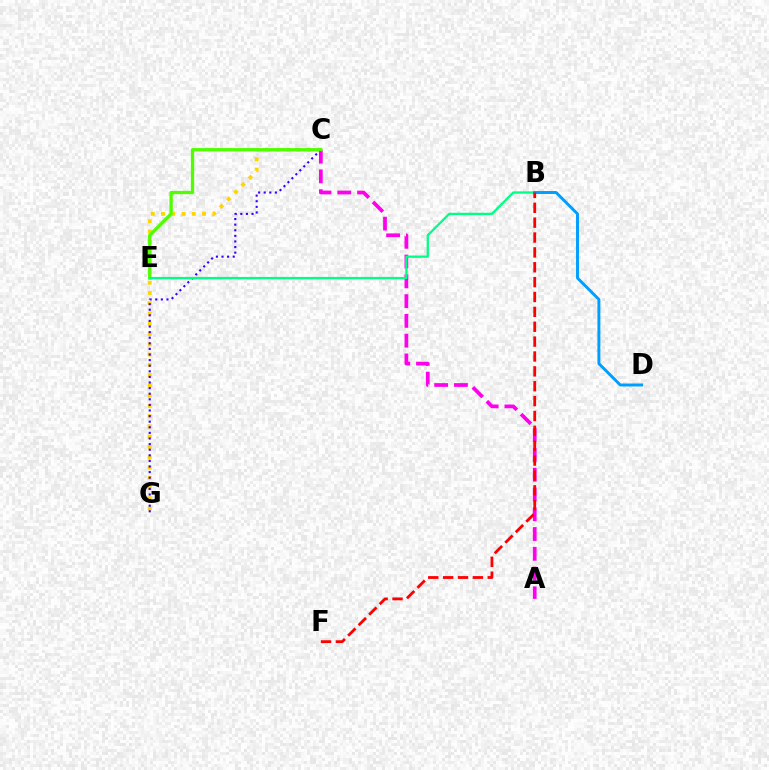{('C', 'G'): [{'color': '#ffd500', 'line_style': 'dotted', 'thickness': 2.79}, {'color': '#3700ff', 'line_style': 'dotted', 'thickness': 1.52}], ('A', 'C'): [{'color': '#ff00ed', 'line_style': 'dashed', 'thickness': 2.69}], ('C', 'E'): [{'color': '#4fff00', 'line_style': 'solid', 'thickness': 2.37}], ('B', 'E'): [{'color': '#00ff86', 'line_style': 'solid', 'thickness': 1.65}], ('B', 'D'): [{'color': '#009eff', 'line_style': 'solid', 'thickness': 2.11}], ('B', 'F'): [{'color': '#ff0000', 'line_style': 'dashed', 'thickness': 2.02}]}